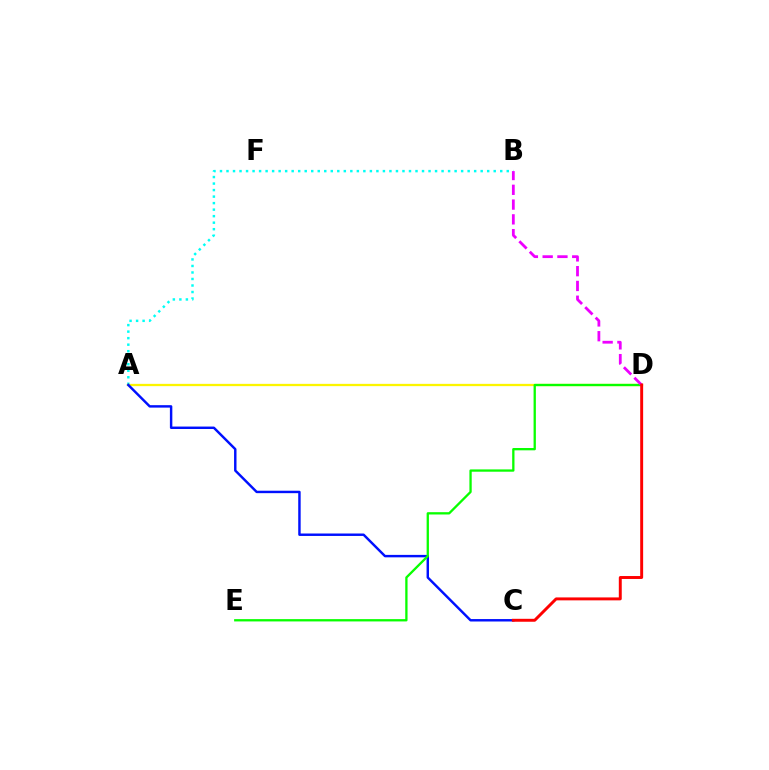{('A', 'B'): [{'color': '#00fff6', 'line_style': 'dotted', 'thickness': 1.77}], ('A', 'D'): [{'color': '#fcf500', 'line_style': 'solid', 'thickness': 1.64}], ('A', 'C'): [{'color': '#0010ff', 'line_style': 'solid', 'thickness': 1.76}], ('D', 'E'): [{'color': '#08ff00', 'line_style': 'solid', 'thickness': 1.66}], ('B', 'D'): [{'color': '#ee00ff', 'line_style': 'dashed', 'thickness': 2.01}], ('C', 'D'): [{'color': '#ff0000', 'line_style': 'solid', 'thickness': 2.12}]}